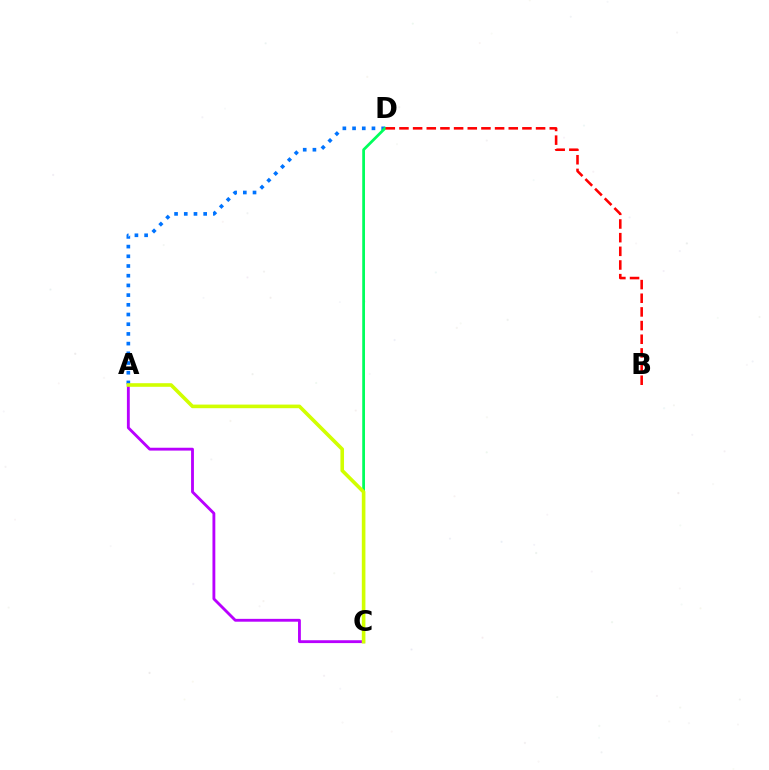{('A', 'D'): [{'color': '#0074ff', 'line_style': 'dotted', 'thickness': 2.64}], ('A', 'C'): [{'color': '#b900ff', 'line_style': 'solid', 'thickness': 2.05}, {'color': '#d1ff00', 'line_style': 'solid', 'thickness': 2.59}], ('C', 'D'): [{'color': '#00ff5c', 'line_style': 'solid', 'thickness': 1.98}], ('B', 'D'): [{'color': '#ff0000', 'line_style': 'dashed', 'thickness': 1.86}]}